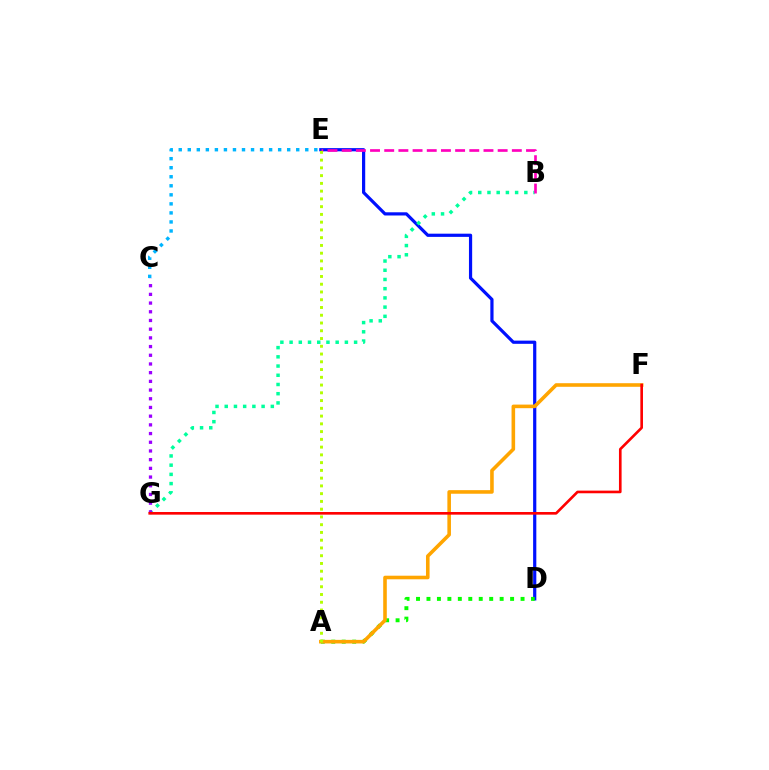{('D', 'E'): [{'color': '#0010ff', 'line_style': 'solid', 'thickness': 2.3}], ('A', 'D'): [{'color': '#08ff00', 'line_style': 'dotted', 'thickness': 2.84}], ('A', 'F'): [{'color': '#ffa500', 'line_style': 'solid', 'thickness': 2.58}], ('C', 'E'): [{'color': '#00b5ff', 'line_style': 'dotted', 'thickness': 2.46}], ('B', 'G'): [{'color': '#00ff9d', 'line_style': 'dotted', 'thickness': 2.5}], ('C', 'G'): [{'color': '#9b00ff', 'line_style': 'dotted', 'thickness': 2.36}], ('F', 'G'): [{'color': '#ff0000', 'line_style': 'solid', 'thickness': 1.9}], ('B', 'E'): [{'color': '#ff00bd', 'line_style': 'dashed', 'thickness': 1.93}], ('A', 'E'): [{'color': '#b3ff00', 'line_style': 'dotted', 'thickness': 2.11}]}